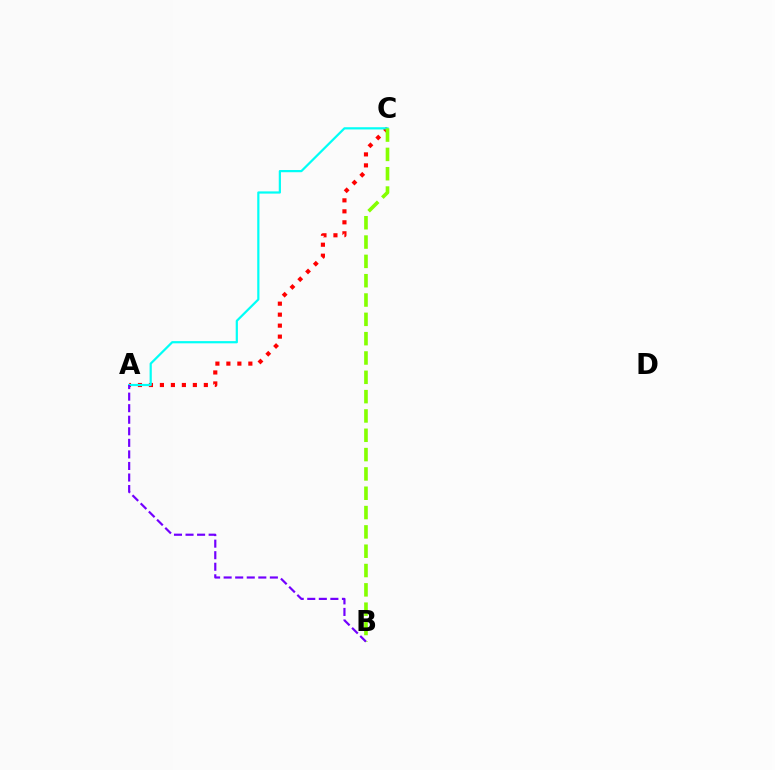{('A', 'C'): [{'color': '#ff0000', 'line_style': 'dotted', 'thickness': 2.98}, {'color': '#00fff6', 'line_style': 'solid', 'thickness': 1.59}], ('B', 'C'): [{'color': '#84ff00', 'line_style': 'dashed', 'thickness': 2.62}], ('A', 'B'): [{'color': '#7200ff', 'line_style': 'dashed', 'thickness': 1.57}]}